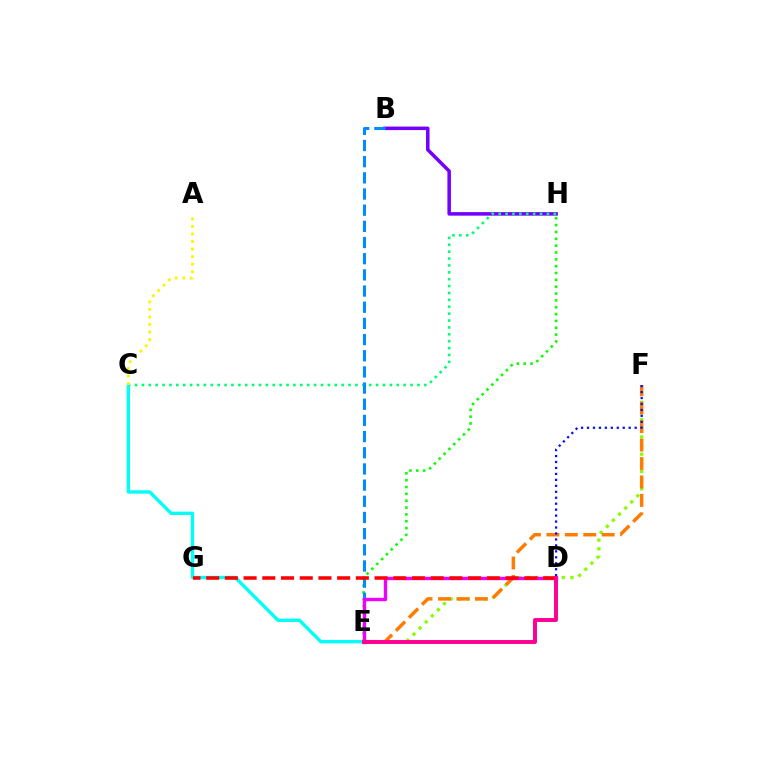{('B', 'H'): [{'color': '#7200ff', 'line_style': 'solid', 'thickness': 2.54}], ('E', 'H'): [{'color': '#08ff00', 'line_style': 'dotted', 'thickness': 1.86}], ('E', 'F'): [{'color': '#84ff00', 'line_style': 'dotted', 'thickness': 2.35}, {'color': '#ff7c00', 'line_style': 'dashed', 'thickness': 2.5}], ('C', 'H'): [{'color': '#00ff74', 'line_style': 'dotted', 'thickness': 1.87}], ('B', 'E'): [{'color': '#008cff', 'line_style': 'dashed', 'thickness': 2.2}], ('D', 'E'): [{'color': '#ee00ff', 'line_style': 'solid', 'thickness': 2.43}, {'color': '#ff0094', 'line_style': 'solid', 'thickness': 2.83}], ('C', 'E'): [{'color': '#00fff6', 'line_style': 'solid', 'thickness': 2.42}], ('D', 'F'): [{'color': '#0010ff', 'line_style': 'dotted', 'thickness': 1.62}], ('A', 'C'): [{'color': '#fcf500', 'line_style': 'dotted', 'thickness': 2.05}], ('D', 'G'): [{'color': '#ff0000', 'line_style': 'dashed', 'thickness': 2.54}]}